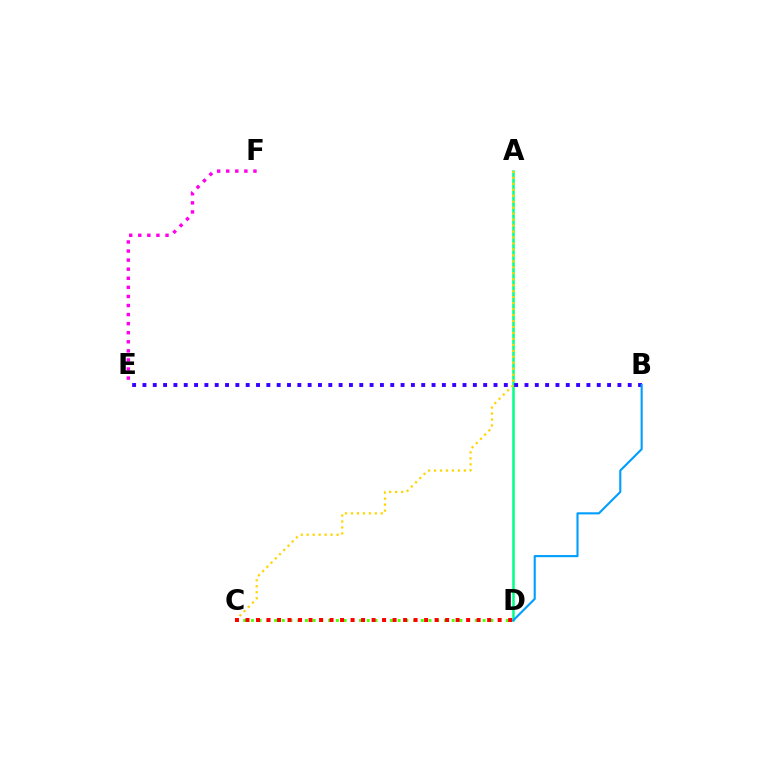{('E', 'F'): [{'color': '#ff00ed', 'line_style': 'dotted', 'thickness': 2.47}], ('A', 'D'): [{'color': '#00ff86', 'line_style': 'solid', 'thickness': 1.81}], ('B', 'E'): [{'color': '#3700ff', 'line_style': 'dotted', 'thickness': 2.81}], ('A', 'C'): [{'color': '#ffd500', 'line_style': 'dotted', 'thickness': 1.62}], ('C', 'D'): [{'color': '#4fff00', 'line_style': 'dotted', 'thickness': 2.1}, {'color': '#ff0000', 'line_style': 'dotted', 'thickness': 2.85}], ('B', 'D'): [{'color': '#009eff', 'line_style': 'solid', 'thickness': 1.53}]}